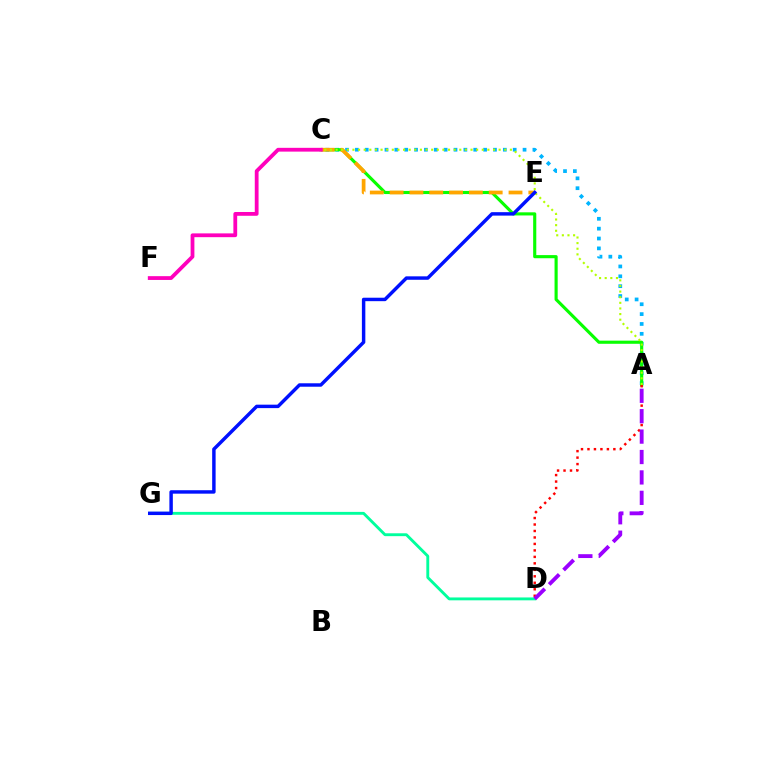{('A', 'C'): [{'color': '#00b5ff', 'line_style': 'dotted', 'thickness': 2.68}, {'color': '#08ff00', 'line_style': 'solid', 'thickness': 2.25}, {'color': '#b3ff00', 'line_style': 'dotted', 'thickness': 1.53}], ('C', 'E'): [{'color': '#ffa500', 'line_style': 'dashed', 'thickness': 2.69}], ('D', 'G'): [{'color': '#00ff9d', 'line_style': 'solid', 'thickness': 2.07}], ('E', 'G'): [{'color': '#0010ff', 'line_style': 'solid', 'thickness': 2.48}], ('A', 'D'): [{'color': '#ff0000', 'line_style': 'dotted', 'thickness': 1.76}, {'color': '#9b00ff', 'line_style': 'dashed', 'thickness': 2.77}], ('C', 'F'): [{'color': '#ff00bd', 'line_style': 'solid', 'thickness': 2.73}]}